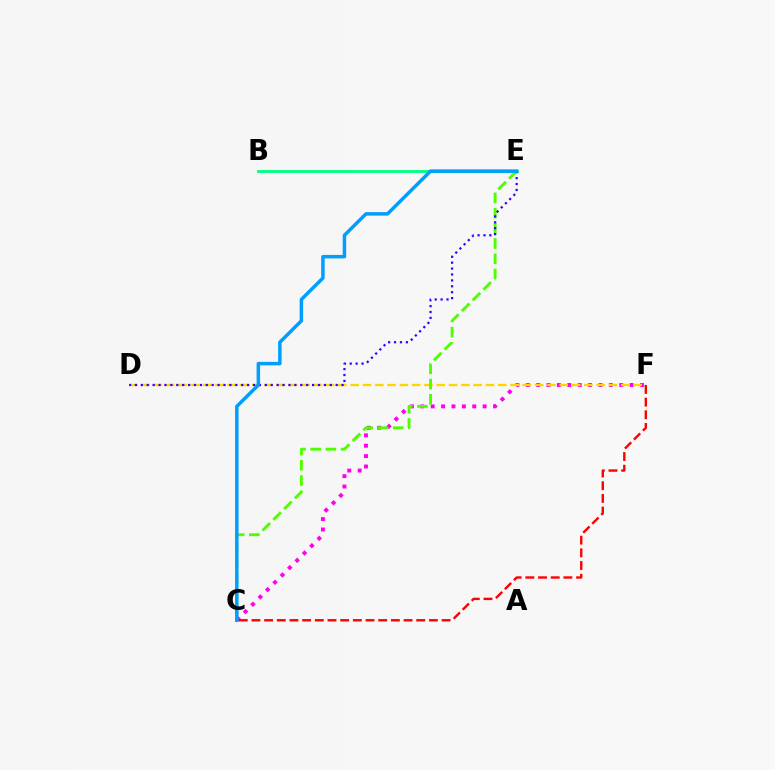{('B', 'E'): [{'color': '#00ff86', 'line_style': 'solid', 'thickness': 2.05}], ('C', 'F'): [{'color': '#ff00ed', 'line_style': 'dotted', 'thickness': 2.82}, {'color': '#ff0000', 'line_style': 'dashed', 'thickness': 1.72}], ('D', 'F'): [{'color': '#ffd500', 'line_style': 'dashed', 'thickness': 1.67}], ('C', 'E'): [{'color': '#4fff00', 'line_style': 'dashed', 'thickness': 2.07}, {'color': '#009eff', 'line_style': 'solid', 'thickness': 2.51}], ('D', 'E'): [{'color': '#3700ff', 'line_style': 'dotted', 'thickness': 1.6}]}